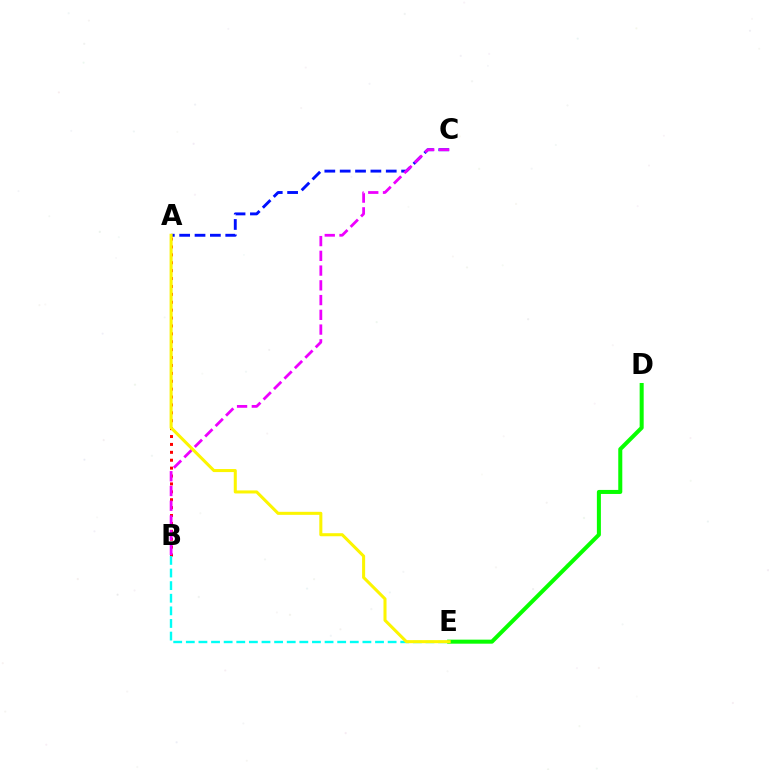{('A', 'C'): [{'color': '#0010ff', 'line_style': 'dashed', 'thickness': 2.09}], ('A', 'B'): [{'color': '#ff0000', 'line_style': 'dotted', 'thickness': 2.15}], ('D', 'E'): [{'color': '#08ff00', 'line_style': 'solid', 'thickness': 2.9}], ('B', 'E'): [{'color': '#00fff6', 'line_style': 'dashed', 'thickness': 1.71}], ('B', 'C'): [{'color': '#ee00ff', 'line_style': 'dashed', 'thickness': 2.0}], ('A', 'E'): [{'color': '#fcf500', 'line_style': 'solid', 'thickness': 2.19}]}